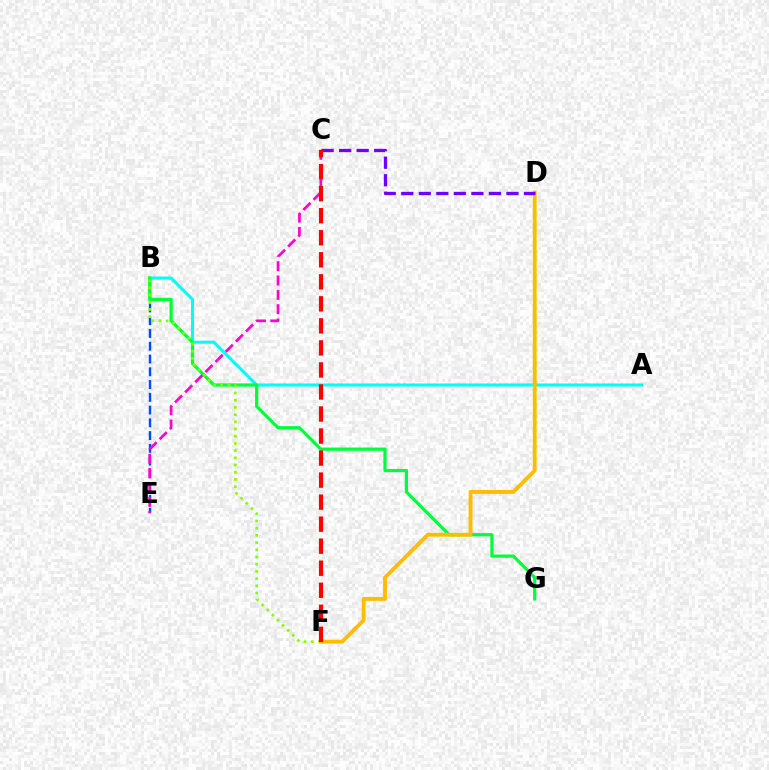{('B', 'E'): [{'color': '#004bff', 'line_style': 'dashed', 'thickness': 1.73}], ('A', 'B'): [{'color': '#00fff6', 'line_style': 'solid', 'thickness': 2.2}], ('B', 'G'): [{'color': '#00ff39', 'line_style': 'solid', 'thickness': 2.32}], ('B', 'F'): [{'color': '#84ff00', 'line_style': 'dotted', 'thickness': 1.96}], ('C', 'E'): [{'color': '#ff00cf', 'line_style': 'dashed', 'thickness': 1.95}], ('D', 'F'): [{'color': '#ffbd00', 'line_style': 'solid', 'thickness': 2.78}], ('C', 'D'): [{'color': '#7200ff', 'line_style': 'dashed', 'thickness': 2.38}], ('C', 'F'): [{'color': '#ff0000', 'line_style': 'dashed', 'thickness': 2.99}]}